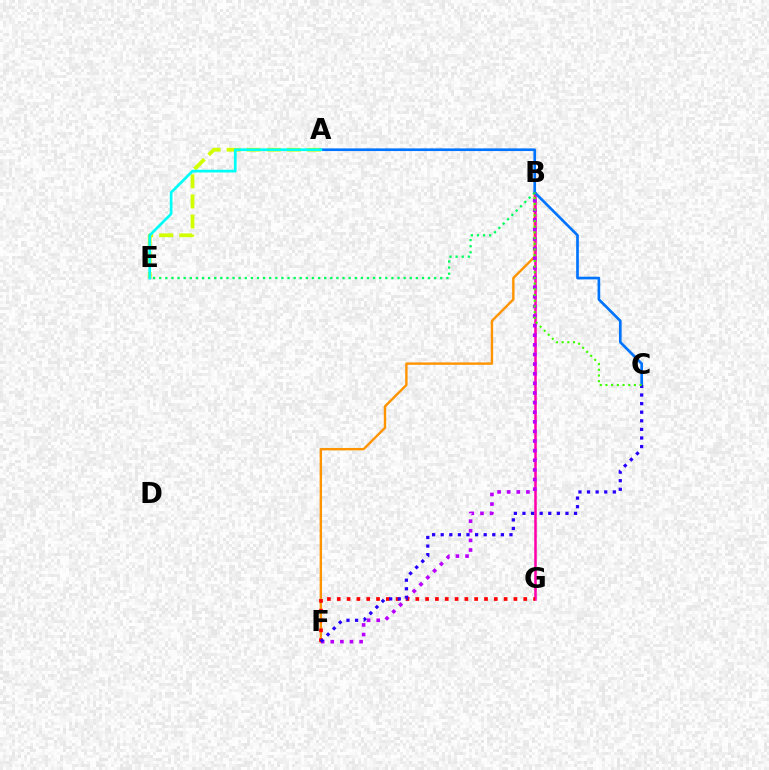{('A', 'E'): [{'color': '#d1ff00', 'line_style': 'dashed', 'thickness': 2.72}, {'color': '#00fff6', 'line_style': 'solid', 'thickness': 1.95}], ('B', 'F'): [{'color': '#ff9400', 'line_style': 'solid', 'thickness': 1.72}, {'color': '#b900ff', 'line_style': 'dotted', 'thickness': 2.61}], ('B', 'G'): [{'color': '#ff00ac', 'line_style': 'solid', 'thickness': 1.82}], ('B', 'E'): [{'color': '#00ff5c', 'line_style': 'dotted', 'thickness': 1.66}], ('A', 'C'): [{'color': '#0074ff', 'line_style': 'solid', 'thickness': 1.93}], ('F', 'G'): [{'color': '#ff0000', 'line_style': 'dotted', 'thickness': 2.67}], ('C', 'F'): [{'color': '#2500ff', 'line_style': 'dotted', 'thickness': 2.34}], ('B', 'C'): [{'color': '#3dff00', 'line_style': 'dotted', 'thickness': 1.55}]}